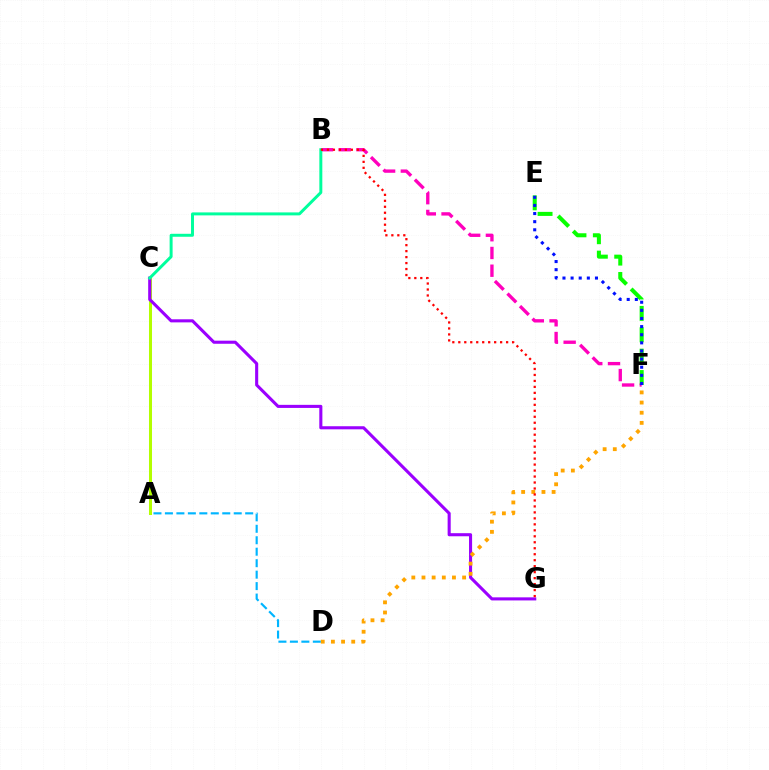{('A', 'D'): [{'color': '#00b5ff', 'line_style': 'dashed', 'thickness': 1.56}], ('E', 'F'): [{'color': '#08ff00', 'line_style': 'dashed', 'thickness': 2.9}, {'color': '#0010ff', 'line_style': 'dotted', 'thickness': 2.21}], ('A', 'C'): [{'color': '#b3ff00', 'line_style': 'solid', 'thickness': 2.18}], ('C', 'G'): [{'color': '#9b00ff', 'line_style': 'solid', 'thickness': 2.22}], ('D', 'F'): [{'color': '#ffa500', 'line_style': 'dotted', 'thickness': 2.76}], ('B', 'F'): [{'color': '#ff00bd', 'line_style': 'dashed', 'thickness': 2.41}], ('B', 'C'): [{'color': '#00ff9d', 'line_style': 'solid', 'thickness': 2.14}], ('B', 'G'): [{'color': '#ff0000', 'line_style': 'dotted', 'thickness': 1.62}]}